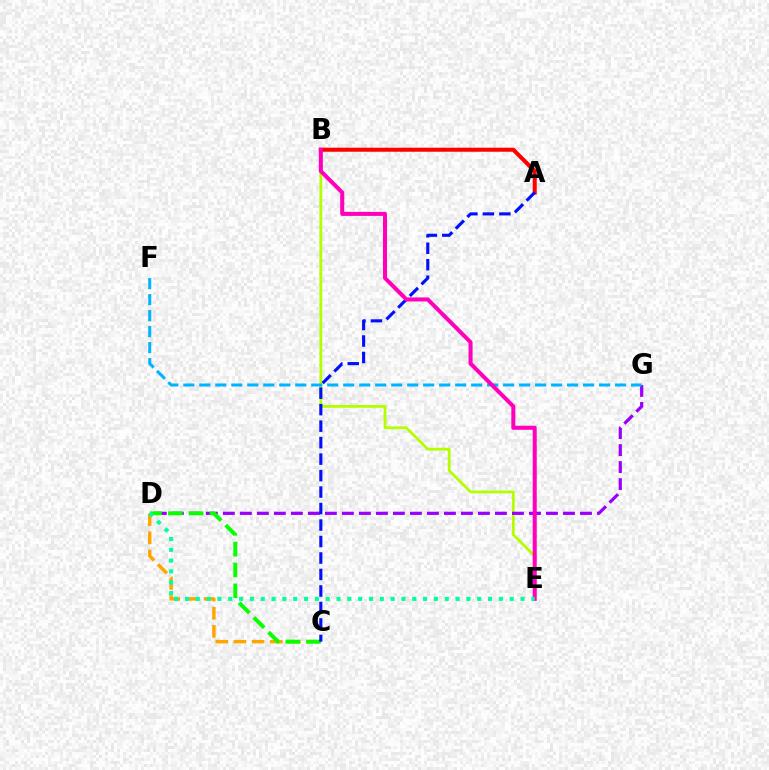{('B', 'E'): [{'color': '#b3ff00', 'line_style': 'solid', 'thickness': 2.0}, {'color': '#ff00bd', 'line_style': 'solid', 'thickness': 2.9}], ('D', 'G'): [{'color': '#9b00ff', 'line_style': 'dashed', 'thickness': 2.31}], ('C', 'D'): [{'color': '#ffa500', 'line_style': 'dashed', 'thickness': 2.47}, {'color': '#08ff00', 'line_style': 'dashed', 'thickness': 2.83}], ('F', 'G'): [{'color': '#00b5ff', 'line_style': 'dashed', 'thickness': 2.17}], ('A', 'B'): [{'color': '#ff0000', 'line_style': 'solid', 'thickness': 2.91}], ('A', 'C'): [{'color': '#0010ff', 'line_style': 'dashed', 'thickness': 2.24}], ('D', 'E'): [{'color': '#00ff9d', 'line_style': 'dotted', 'thickness': 2.94}]}